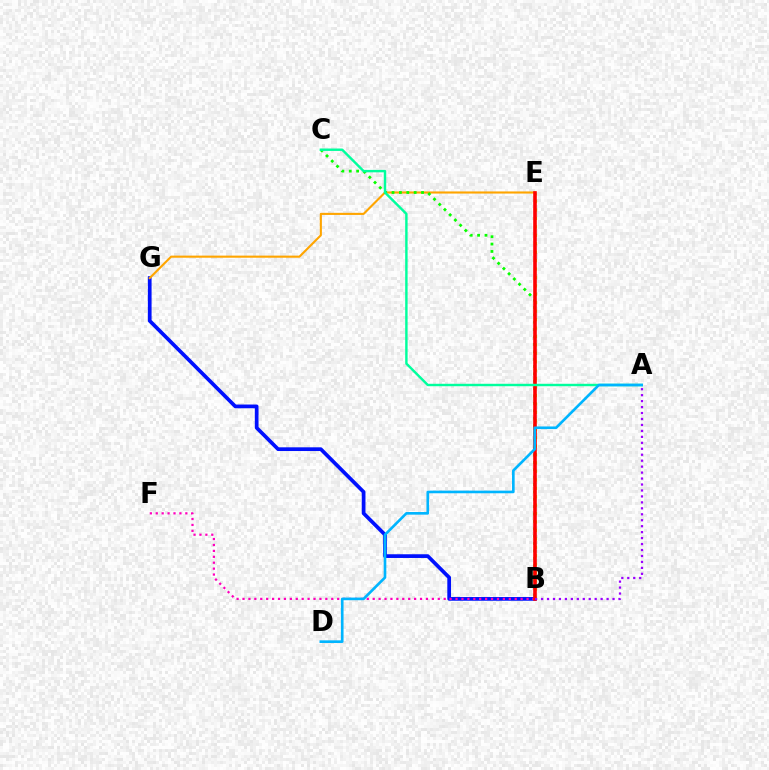{('B', 'G'): [{'color': '#0010ff', 'line_style': 'solid', 'thickness': 2.67}], ('B', 'F'): [{'color': '#ff00bd', 'line_style': 'dotted', 'thickness': 1.61}], ('B', 'E'): [{'color': '#b3ff00', 'line_style': 'dotted', 'thickness': 2.29}, {'color': '#ff0000', 'line_style': 'solid', 'thickness': 2.6}], ('E', 'G'): [{'color': '#ffa500', 'line_style': 'solid', 'thickness': 1.52}], ('B', 'C'): [{'color': '#08ff00', 'line_style': 'dotted', 'thickness': 2.0}], ('A', 'C'): [{'color': '#00ff9d', 'line_style': 'solid', 'thickness': 1.75}], ('A', 'B'): [{'color': '#9b00ff', 'line_style': 'dotted', 'thickness': 1.62}], ('A', 'D'): [{'color': '#00b5ff', 'line_style': 'solid', 'thickness': 1.9}]}